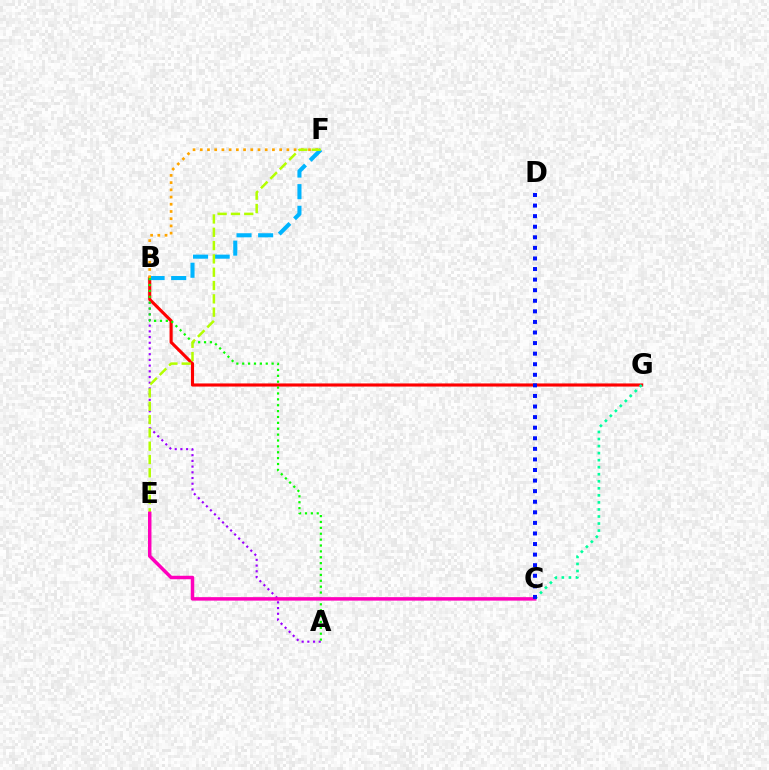{('A', 'B'): [{'color': '#9b00ff', 'line_style': 'dotted', 'thickness': 1.55}, {'color': '#08ff00', 'line_style': 'dotted', 'thickness': 1.6}], ('B', 'G'): [{'color': '#ff0000', 'line_style': 'solid', 'thickness': 2.24}], ('B', 'F'): [{'color': '#00b5ff', 'line_style': 'dashed', 'thickness': 2.94}, {'color': '#ffa500', 'line_style': 'dotted', 'thickness': 1.96}], ('E', 'F'): [{'color': '#b3ff00', 'line_style': 'dashed', 'thickness': 1.81}], ('C', 'E'): [{'color': '#ff00bd', 'line_style': 'solid', 'thickness': 2.51}], ('C', 'G'): [{'color': '#00ff9d', 'line_style': 'dotted', 'thickness': 1.91}], ('C', 'D'): [{'color': '#0010ff', 'line_style': 'dotted', 'thickness': 2.87}]}